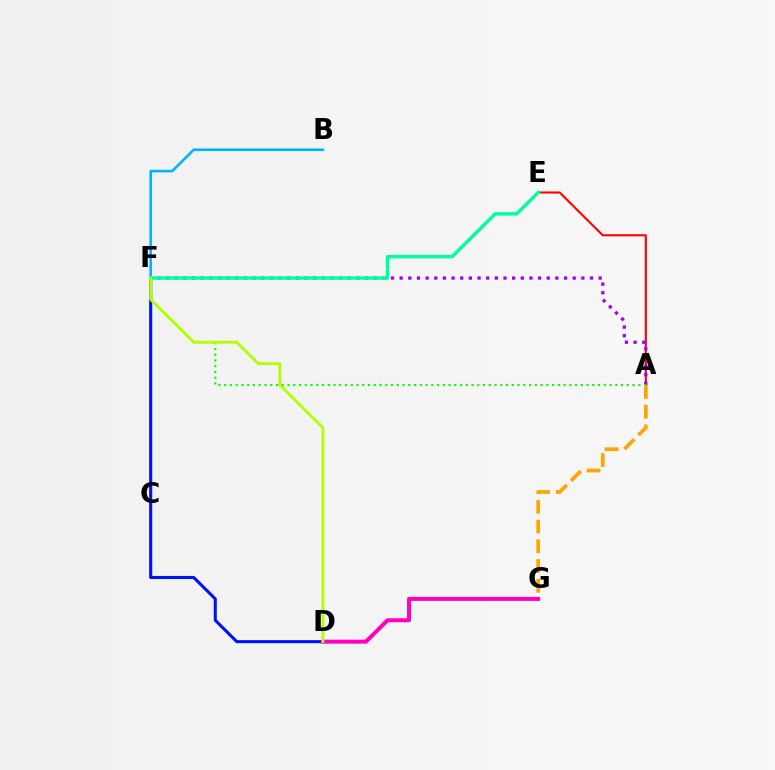{('D', 'F'): [{'color': '#0010ff', 'line_style': 'solid', 'thickness': 2.21}, {'color': '#b3ff00', 'line_style': 'solid', 'thickness': 2.04}], ('A', 'E'): [{'color': '#ff0000', 'line_style': 'solid', 'thickness': 1.51}], ('A', 'F'): [{'color': '#9b00ff', 'line_style': 'dotted', 'thickness': 2.35}, {'color': '#08ff00', 'line_style': 'dotted', 'thickness': 1.56}], ('B', 'F'): [{'color': '#00b5ff', 'line_style': 'solid', 'thickness': 1.87}], ('A', 'G'): [{'color': '#ffa500', 'line_style': 'dashed', 'thickness': 2.68}], ('D', 'G'): [{'color': '#ff00bd', 'line_style': 'solid', 'thickness': 2.87}], ('E', 'F'): [{'color': '#00ff9d', 'line_style': 'solid', 'thickness': 2.48}]}